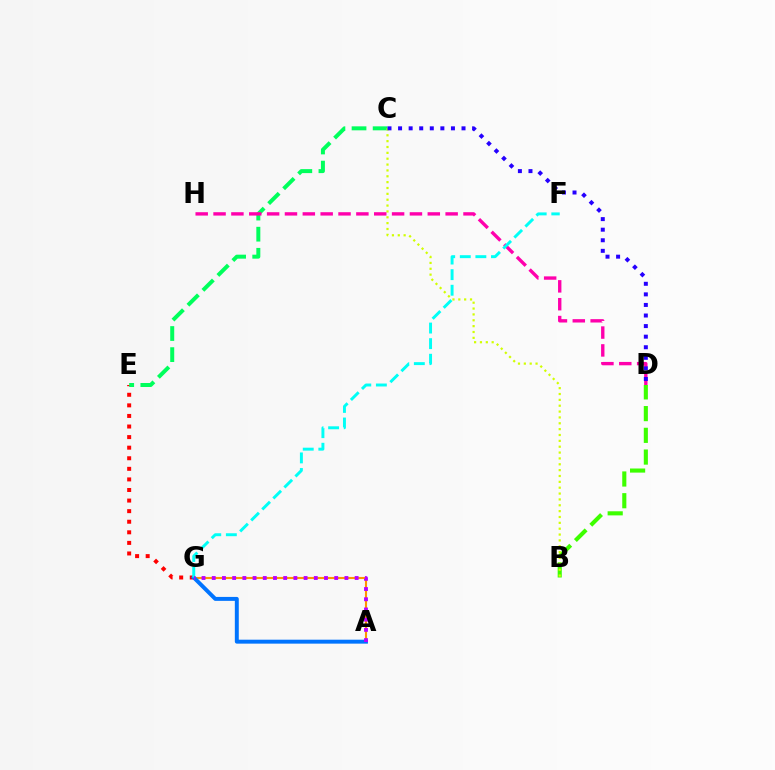{('E', 'G'): [{'color': '#ff0000', 'line_style': 'dotted', 'thickness': 2.87}], ('C', 'E'): [{'color': '#00ff5c', 'line_style': 'dashed', 'thickness': 2.87}], ('B', 'D'): [{'color': '#3dff00', 'line_style': 'dashed', 'thickness': 2.95}], ('A', 'G'): [{'color': '#ff9400', 'line_style': 'solid', 'thickness': 1.52}, {'color': '#0074ff', 'line_style': 'solid', 'thickness': 2.84}, {'color': '#b900ff', 'line_style': 'dotted', 'thickness': 2.77}], ('B', 'C'): [{'color': '#d1ff00', 'line_style': 'dotted', 'thickness': 1.59}], ('D', 'H'): [{'color': '#ff00ac', 'line_style': 'dashed', 'thickness': 2.43}], ('F', 'G'): [{'color': '#00fff6', 'line_style': 'dashed', 'thickness': 2.12}], ('C', 'D'): [{'color': '#2500ff', 'line_style': 'dotted', 'thickness': 2.87}]}